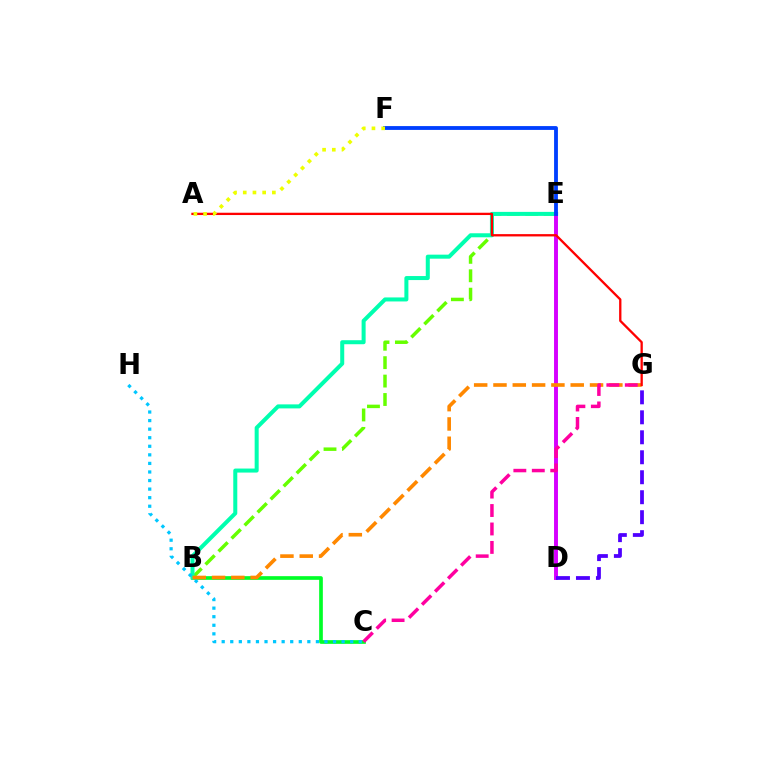{('B', 'C'): [{'color': '#00ff27', 'line_style': 'solid', 'thickness': 2.65}], ('B', 'E'): [{'color': '#66ff00', 'line_style': 'dashed', 'thickness': 2.5}, {'color': '#00ffaf', 'line_style': 'solid', 'thickness': 2.89}], ('D', 'E'): [{'color': '#d600ff', 'line_style': 'solid', 'thickness': 2.82}], ('C', 'H'): [{'color': '#00c7ff', 'line_style': 'dotted', 'thickness': 2.33}], ('D', 'G'): [{'color': '#4f00ff', 'line_style': 'dashed', 'thickness': 2.71}], ('E', 'F'): [{'color': '#003fff', 'line_style': 'solid', 'thickness': 2.76}], ('B', 'G'): [{'color': '#ff8800', 'line_style': 'dashed', 'thickness': 2.62}], ('C', 'G'): [{'color': '#ff00a0', 'line_style': 'dashed', 'thickness': 2.51}], ('A', 'G'): [{'color': '#ff0000', 'line_style': 'solid', 'thickness': 1.66}], ('A', 'F'): [{'color': '#eeff00', 'line_style': 'dotted', 'thickness': 2.64}]}